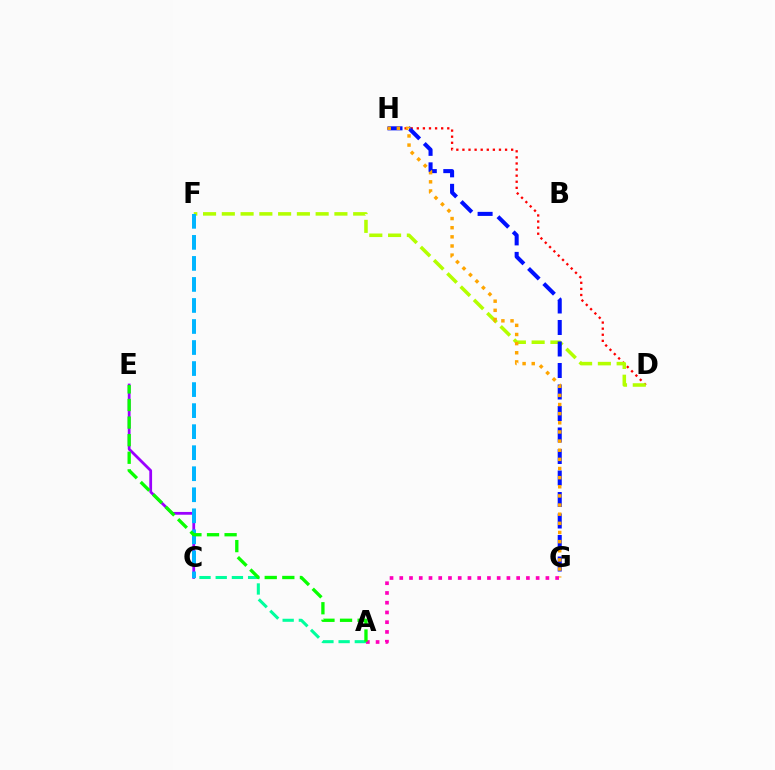{('C', 'E'): [{'color': '#9b00ff', 'line_style': 'solid', 'thickness': 2.0}], ('A', 'C'): [{'color': '#00ff9d', 'line_style': 'dashed', 'thickness': 2.2}], ('D', 'H'): [{'color': '#ff0000', 'line_style': 'dotted', 'thickness': 1.66}], ('D', 'F'): [{'color': '#b3ff00', 'line_style': 'dashed', 'thickness': 2.55}], ('G', 'H'): [{'color': '#0010ff', 'line_style': 'dashed', 'thickness': 2.92}, {'color': '#ffa500', 'line_style': 'dotted', 'thickness': 2.48}], ('A', 'G'): [{'color': '#ff00bd', 'line_style': 'dotted', 'thickness': 2.65}], ('C', 'F'): [{'color': '#00b5ff', 'line_style': 'dashed', 'thickness': 2.86}], ('A', 'E'): [{'color': '#08ff00', 'line_style': 'dashed', 'thickness': 2.39}]}